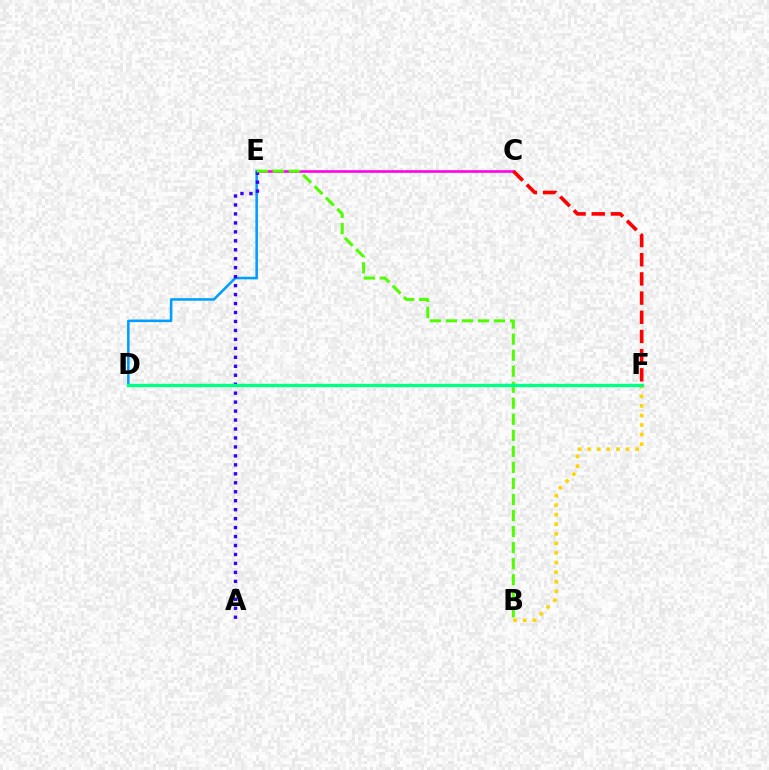{('C', 'E'): [{'color': '#ff00ed', 'line_style': 'solid', 'thickness': 1.89}], ('D', 'E'): [{'color': '#009eff', 'line_style': 'solid', 'thickness': 1.84}], ('B', 'F'): [{'color': '#ffd500', 'line_style': 'dotted', 'thickness': 2.6}], ('A', 'E'): [{'color': '#3700ff', 'line_style': 'dotted', 'thickness': 2.43}], ('B', 'E'): [{'color': '#4fff00', 'line_style': 'dashed', 'thickness': 2.18}], ('C', 'F'): [{'color': '#ff0000', 'line_style': 'dashed', 'thickness': 2.61}], ('D', 'F'): [{'color': '#00ff86', 'line_style': 'solid', 'thickness': 2.42}]}